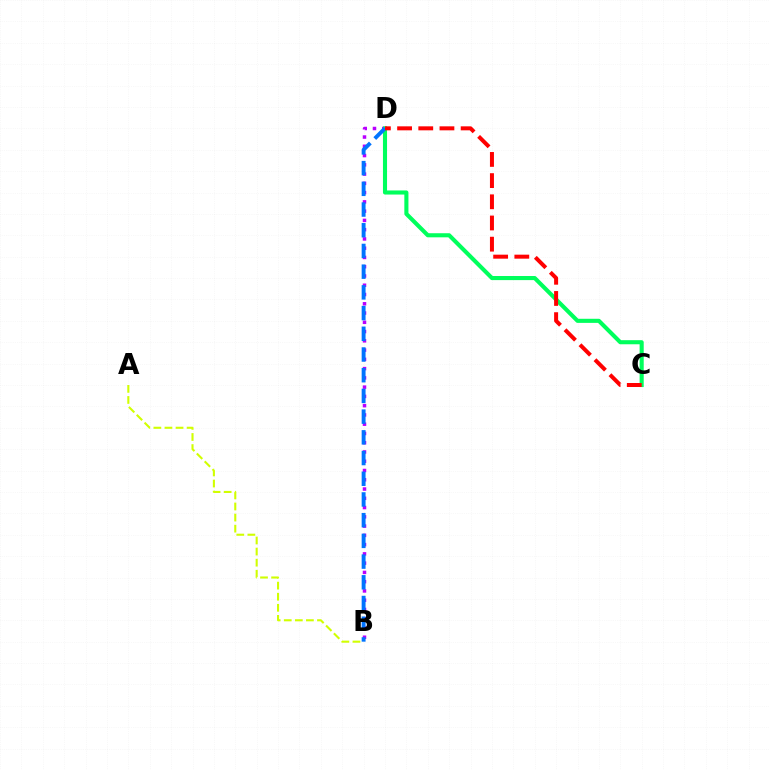{('A', 'B'): [{'color': '#d1ff00', 'line_style': 'dashed', 'thickness': 1.51}], ('B', 'D'): [{'color': '#b900ff', 'line_style': 'dotted', 'thickness': 2.52}, {'color': '#0074ff', 'line_style': 'dashed', 'thickness': 2.81}], ('C', 'D'): [{'color': '#00ff5c', 'line_style': 'solid', 'thickness': 2.95}, {'color': '#ff0000', 'line_style': 'dashed', 'thickness': 2.88}]}